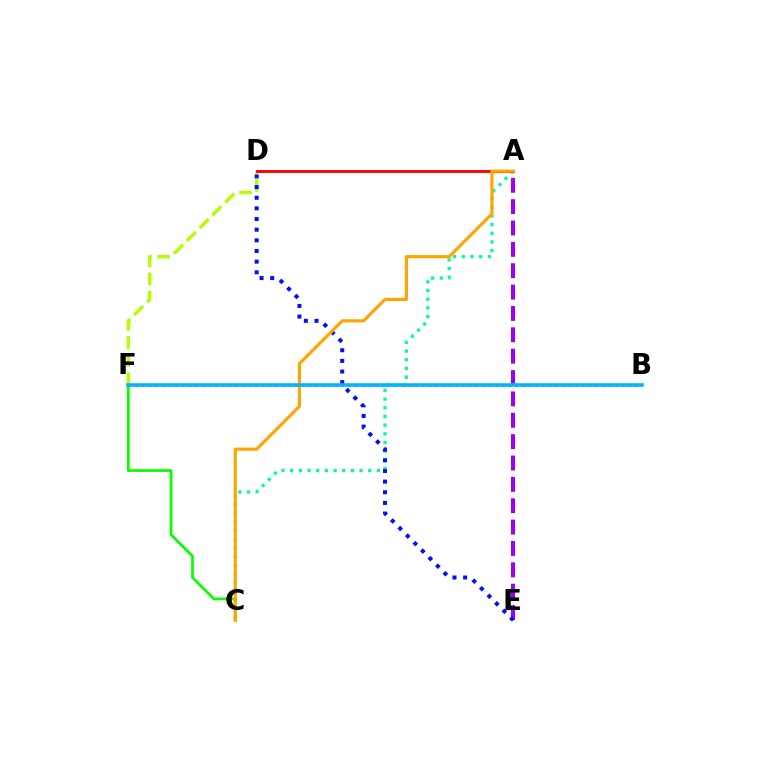{('D', 'F'): [{'color': '#b3ff00', 'line_style': 'dashed', 'thickness': 2.46}], ('B', 'F'): [{'color': '#ff00bd', 'line_style': 'dotted', 'thickness': 1.81}, {'color': '#00b5ff', 'line_style': 'solid', 'thickness': 2.56}], ('A', 'C'): [{'color': '#00ff9d', 'line_style': 'dotted', 'thickness': 2.36}, {'color': '#ffa500', 'line_style': 'solid', 'thickness': 2.27}], ('A', 'E'): [{'color': '#9b00ff', 'line_style': 'dashed', 'thickness': 2.9}], ('A', 'D'): [{'color': '#ff0000', 'line_style': 'solid', 'thickness': 2.08}], ('C', 'F'): [{'color': '#08ff00', 'line_style': 'solid', 'thickness': 1.98}], ('D', 'E'): [{'color': '#0010ff', 'line_style': 'dotted', 'thickness': 2.89}]}